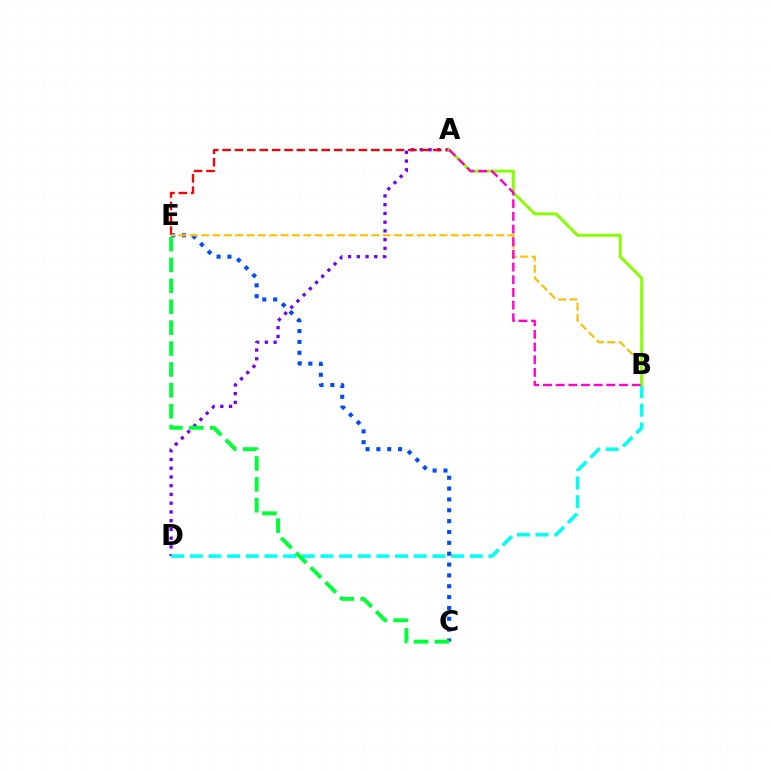{('A', 'D'): [{'color': '#7200ff', 'line_style': 'dotted', 'thickness': 2.38}], ('B', 'D'): [{'color': '#00fff6', 'line_style': 'dashed', 'thickness': 2.54}], ('A', 'E'): [{'color': '#ff0000', 'line_style': 'dashed', 'thickness': 1.68}], ('C', 'E'): [{'color': '#004bff', 'line_style': 'dotted', 'thickness': 2.95}, {'color': '#00ff39', 'line_style': 'dashed', 'thickness': 2.84}], ('B', 'E'): [{'color': '#ffbd00', 'line_style': 'dashed', 'thickness': 1.54}], ('A', 'B'): [{'color': '#84ff00', 'line_style': 'solid', 'thickness': 2.13}, {'color': '#ff00cf', 'line_style': 'dashed', 'thickness': 1.72}]}